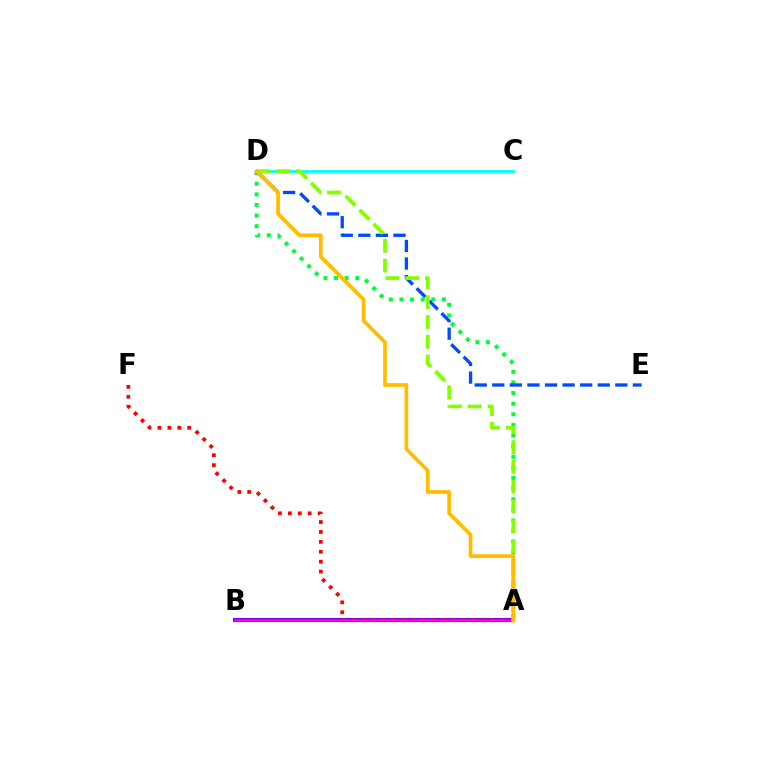{('A', 'B'): [{'color': '#7200ff', 'line_style': 'solid', 'thickness': 2.95}, {'color': '#ff00cf', 'line_style': 'solid', 'thickness': 1.88}], ('A', 'D'): [{'color': '#00ff39', 'line_style': 'dotted', 'thickness': 2.88}, {'color': '#84ff00', 'line_style': 'dashed', 'thickness': 2.69}, {'color': '#ffbd00', 'line_style': 'solid', 'thickness': 2.67}], ('A', 'F'): [{'color': '#ff0000', 'line_style': 'dotted', 'thickness': 2.69}], ('D', 'E'): [{'color': '#004bff', 'line_style': 'dashed', 'thickness': 2.39}], ('C', 'D'): [{'color': '#00fff6', 'line_style': 'solid', 'thickness': 2.01}]}